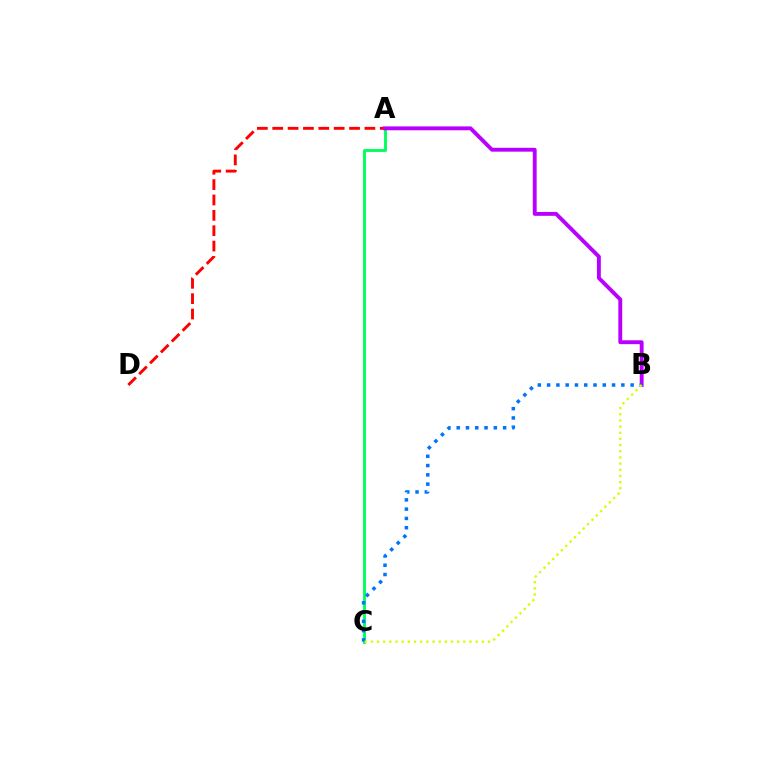{('A', 'C'): [{'color': '#00ff5c', 'line_style': 'solid', 'thickness': 2.07}], ('A', 'D'): [{'color': '#ff0000', 'line_style': 'dashed', 'thickness': 2.09}], ('A', 'B'): [{'color': '#b900ff', 'line_style': 'solid', 'thickness': 2.79}], ('B', 'C'): [{'color': '#0074ff', 'line_style': 'dotted', 'thickness': 2.52}, {'color': '#d1ff00', 'line_style': 'dotted', 'thickness': 1.67}]}